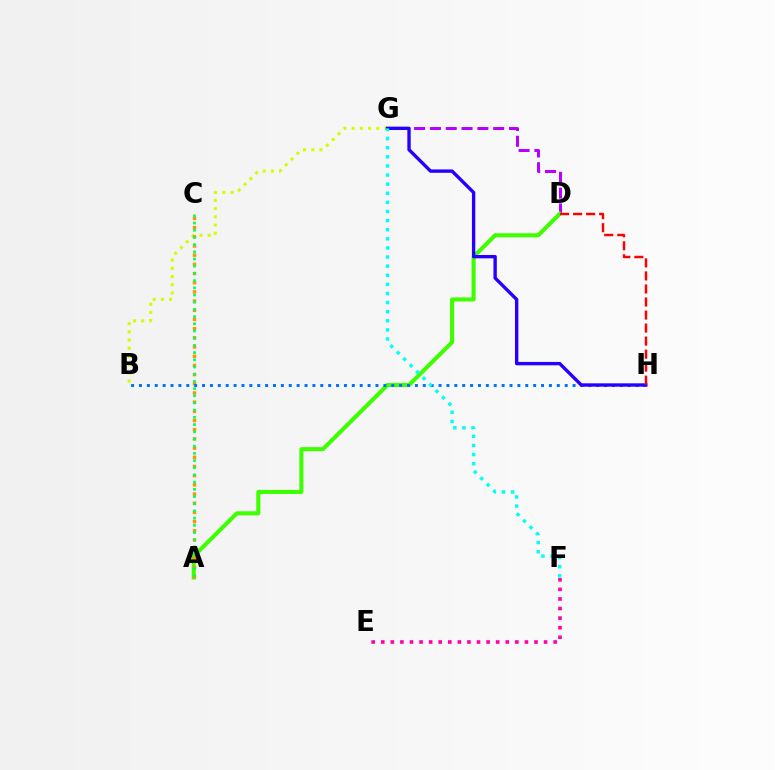{('E', 'F'): [{'color': '#ff00ac', 'line_style': 'dotted', 'thickness': 2.6}], ('D', 'G'): [{'color': '#b900ff', 'line_style': 'dashed', 'thickness': 2.15}], ('A', 'D'): [{'color': '#3dff00', 'line_style': 'solid', 'thickness': 2.93}], ('B', 'G'): [{'color': '#d1ff00', 'line_style': 'dotted', 'thickness': 2.23}], ('A', 'C'): [{'color': '#ff9400', 'line_style': 'dotted', 'thickness': 2.5}, {'color': '#00ff5c', 'line_style': 'dotted', 'thickness': 1.96}], ('B', 'H'): [{'color': '#0074ff', 'line_style': 'dotted', 'thickness': 2.14}], ('G', 'H'): [{'color': '#2500ff', 'line_style': 'solid', 'thickness': 2.43}], ('F', 'G'): [{'color': '#00fff6', 'line_style': 'dotted', 'thickness': 2.47}], ('D', 'H'): [{'color': '#ff0000', 'line_style': 'dashed', 'thickness': 1.77}]}